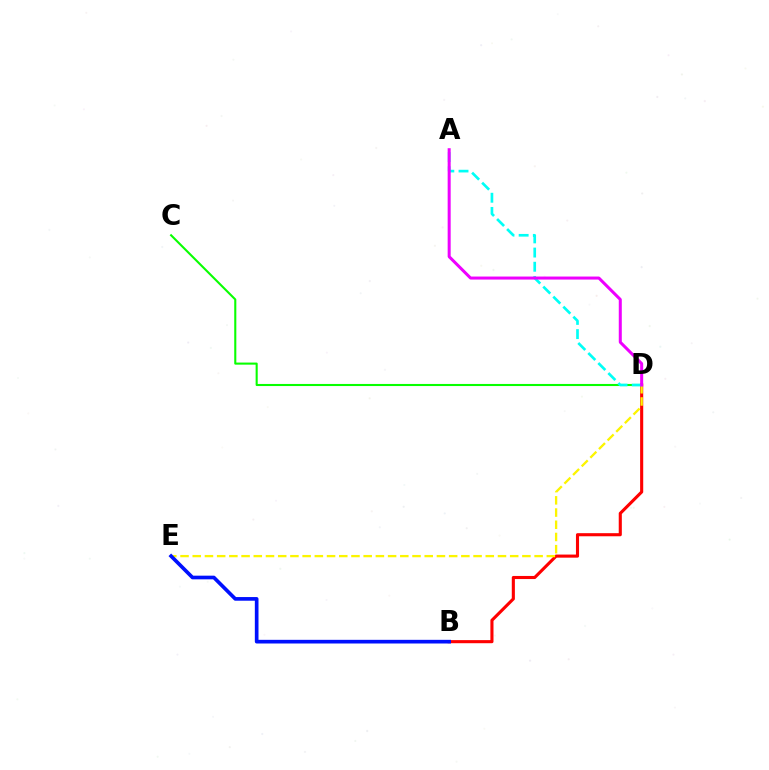{('B', 'D'): [{'color': '#ff0000', 'line_style': 'solid', 'thickness': 2.23}], ('C', 'D'): [{'color': '#08ff00', 'line_style': 'solid', 'thickness': 1.51}], ('D', 'E'): [{'color': '#fcf500', 'line_style': 'dashed', 'thickness': 1.66}], ('A', 'D'): [{'color': '#00fff6', 'line_style': 'dashed', 'thickness': 1.93}, {'color': '#ee00ff', 'line_style': 'solid', 'thickness': 2.18}], ('B', 'E'): [{'color': '#0010ff', 'line_style': 'solid', 'thickness': 2.64}]}